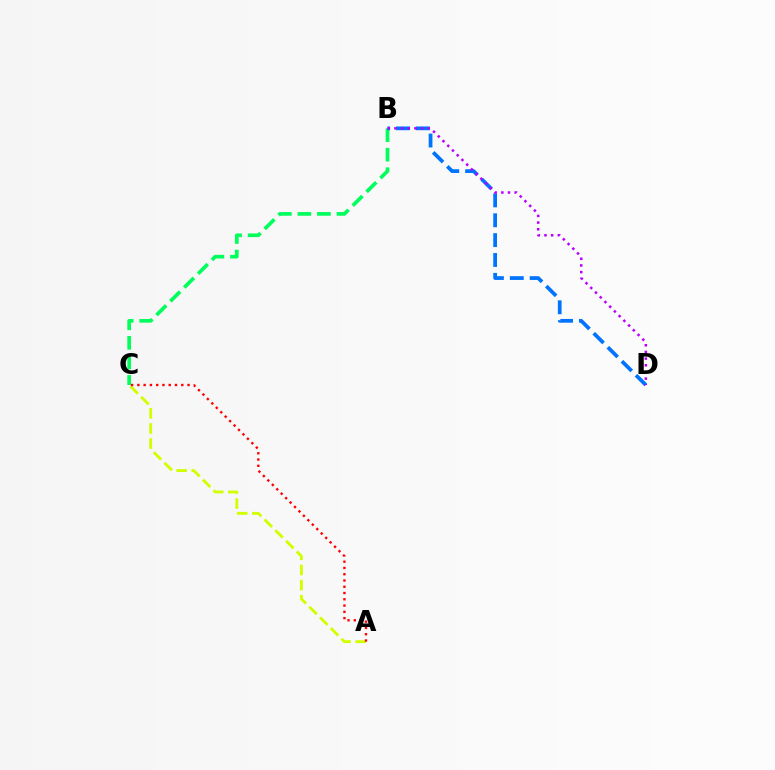{('A', 'C'): [{'color': '#d1ff00', 'line_style': 'dashed', 'thickness': 2.05}, {'color': '#ff0000', 'line_style': 'dotted', 'thickness': 1.7}], ('B', 'C'): [{'color': '#00ff5c', 'line_style': 'dashed', 'thickness': 2.65}], ('B', 'D'): [{'color': '#0074ff', 'line_style': 'dashed', 'thickness': 2.7}, {'color': '#b900ff', 'line_style': 'dotted', 'thickness': 1.81}]}